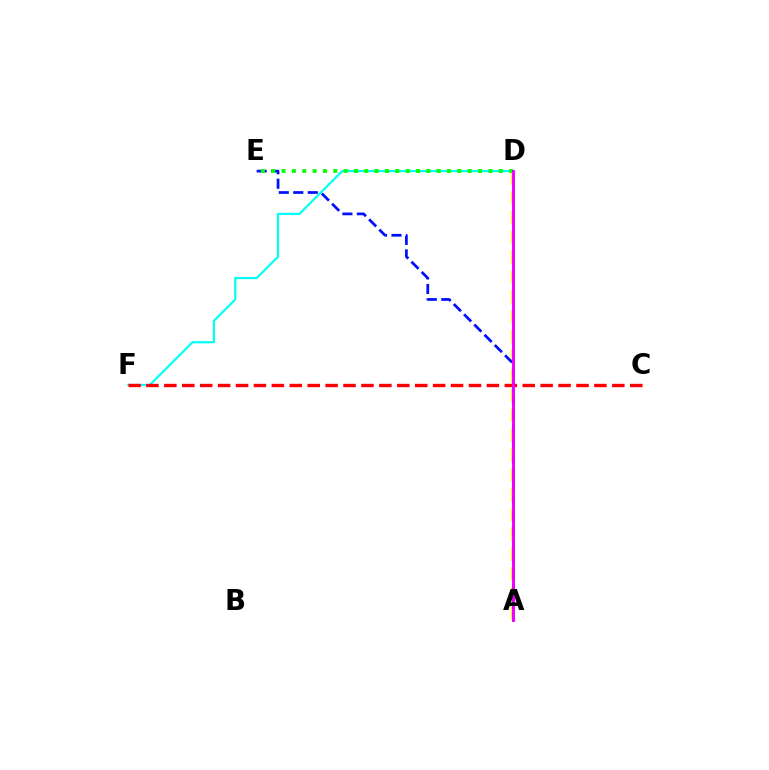{('A', 'D'): [{'color': '#fcf500', 'line_style': 'dashed', 'thickness': 2.69}, {'color': '#ee00ff', 'line_style': 'solid', 'thickness': 2.11}], ('A', 'E'): [{'color': '#0010ff', 'line_style': 'dashed', 'thickness': 1.97}], ('D', 'F'): [{'color': '#00fff6', 'line_style': 'solid', 'thickness': 1.57}], ('D', 'E'): [{'color': '#08ff00', 'line_style': 'dotted', 'thickness': 2.81}], ('C', 'F'): [{'color': '#ff0000', 'line_style': 'dashed', 'thickness': 2.43}]}